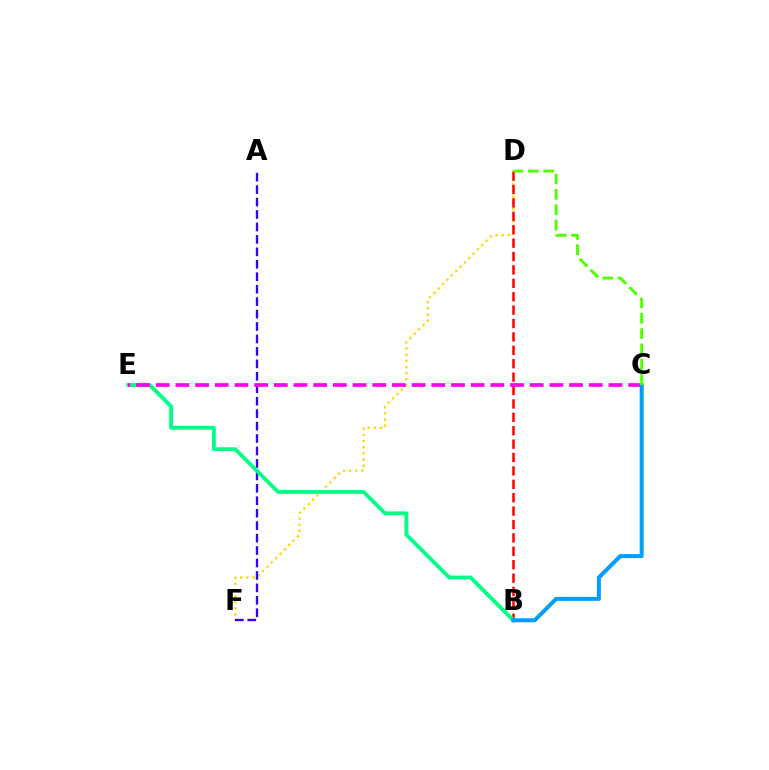{('D', 'F'): [{'color': '#ffd500', 'line_style': 'dotted', 'thickness': 1.67}], ('B', 'D'): [{'color': '#ff0000', 'line_style': 'dashed', 'thickness': 1.82}], ('A', 'F'): [{'color': '#3700ff', 'line_style': 'dashed', 'thickness': 1.69}], ('B', 'E'): [{'color': '#00ff86', 'line_style': 'solid', 'thickness': 2.76}], ('C', 'E'): [{'color': '#ff00ed', 'line_style': 'dashed', 'thickness': 2.67}], ('B', 'C'): [{'color': '#009eff', 'line_style': 'solid', 'thickness': 2.88}], ('C', 'D'): [{'color': '#4fff00', 'line_style': 'dashed', 'thickness': 2.09}]}